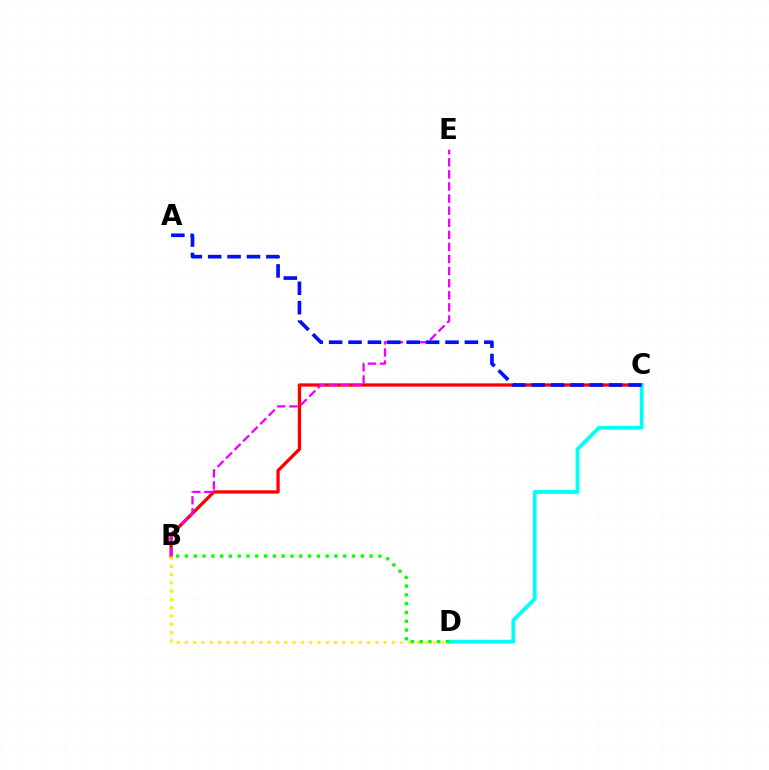{('B', 'C'): [{'color': '#ff0000', 'line_style': 'solid', 'thickness': 2.37}], ('C', 'D'): [{'color': '#00fff6', 'line_style': 'solid', 'thickness': 2.74}], ('B', 'D'): [{'color': '#fcf500', 'line_style': 'dotted', 'thickness': 2.25}, {'color': '#08ff00', 'line_style': 'dotted', 'thickness': 2.39}], ('B', 'E'): [{'color': '#ee00ff', 'line_style': 'dashed', 'thickness': 1.64}], ('A', 'C'): [{'color': '#0010ff', 'line_style': 'dashed', 'thickness': 2.64}]}